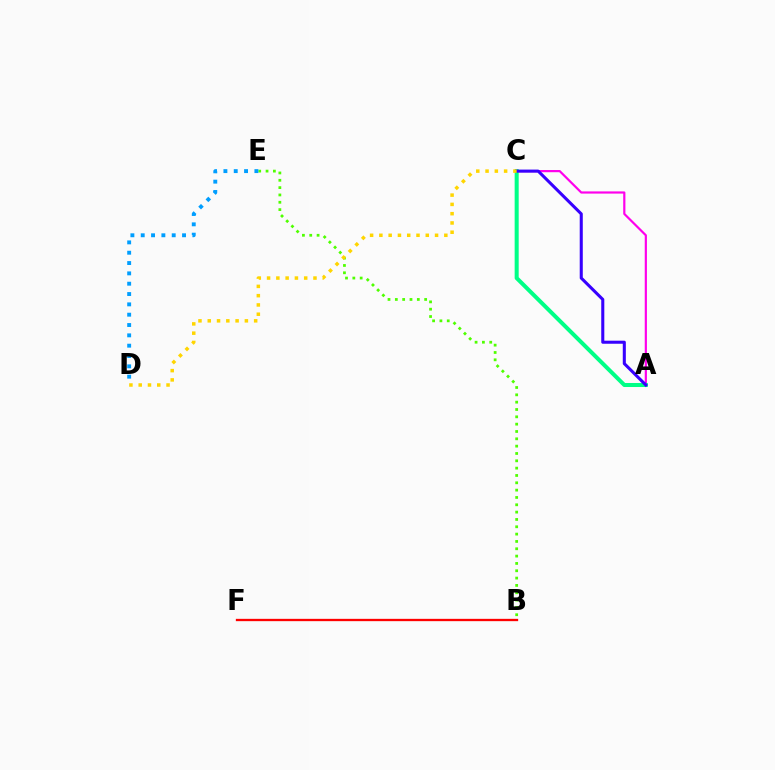{('B', 'E'): [{'color': '#4fff00', 'line_style': 'dotted', 'thickness': 1.99}], ('D', 'E'): [{'color': '#009eff', 'line_style': 'dotted', 'thickness': 2.81}], ('A', 'C'): [{'color': '#ff00ed', 'line_style': 'solid', 'thickness': 1.58}, {'color': '#00ff86', 'line_style': 'solid', 'thickness': 2.9}, {'color': '#3700ff', 'line_style': 'solid', 'thickness': 2.2}], ('B', 'F'): [{'color': '#ff0000', 'line_style': 'solid', 'thickness': 1.67}], ('C', 'D'): [{'color': '#ffd500', 'line_style': 'dotted', 'thickness': 2.52}]}